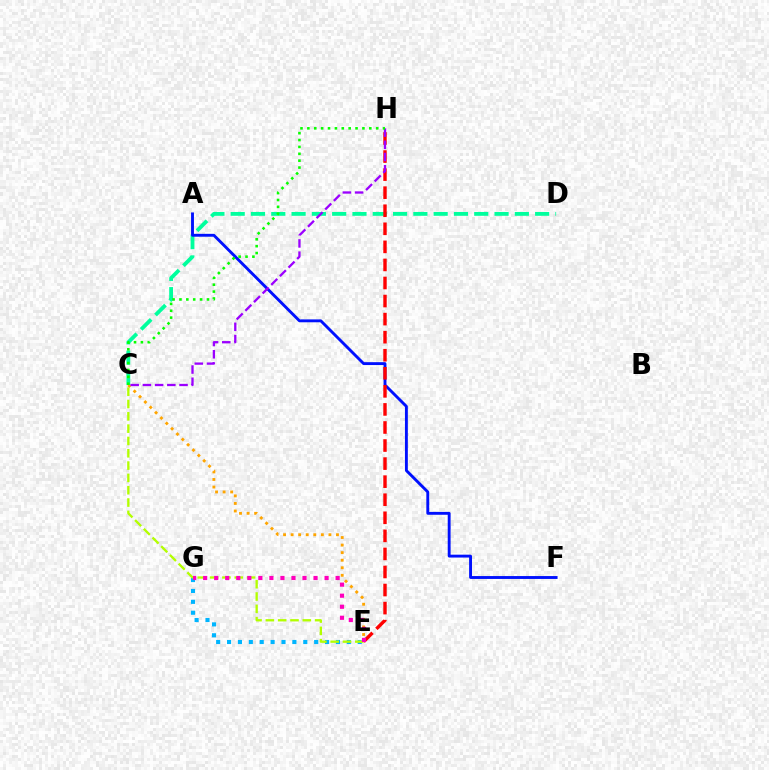{('C', 'E'): [{'color': '#ffa500', 'line_style': 'dotted', 'thickness': 2.05}, {'color': '#b3ff00', 'line_style': 'dashed', 'thickness': 1.67}], ('C', 'D'): [{'color': '#00ff9d', 'line_style': 'dashed', 'thickness': 2.76}], ('A', 'F'): [{'color': '#0010ff', 'line_style': 'solid', 'thickness': 2.07}], ('E', 'H'): [{'color': '#ff0000', 'line_style': 'dashed', 'thickness': 2.45}], ('E', 'G'): [{'color': '#00b5ff', 'line_style': 'dotted', 'thickness': 2.96}, {'color': '#ff00bd', 'line_style': 'dotted', 'thickness': 3.0}], ('C', 'H'): [{'color': '#9b00ff', 'line_style': 'dashed', 'thickness': 1.66}, {'color': '#08ff00', 'line_style': 'dotted', 'thickness': 1.87}]}